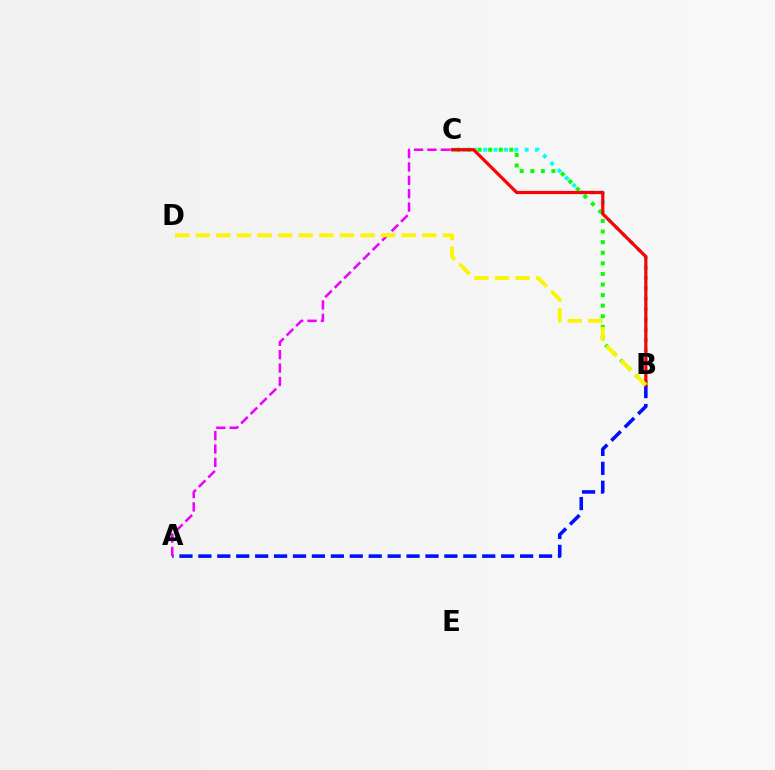{('B', 'C'): [{'color': '#08ff00', 'line_style': 'dotted', 'thickness': 2.88}, {'color': '#00fff6', 'line_style': 'dotted', 'thickness': 2.82}, {'color': '#ff0000', 'line_style': 'solid', 'thickness': 2.31}], ('A', 'B'): [{'color': '#0010ff', 'line_style': 'dashed', 'thickness': 2.57}], ('A', 'C'): [{'color': '#ee00ff', 'line_style': 'dashed', 'thickness': 1.82}], ('B', 'D'): [{'color': '#fcf500', 'line_style': 'dashed', 'thickness': 2.8}]}